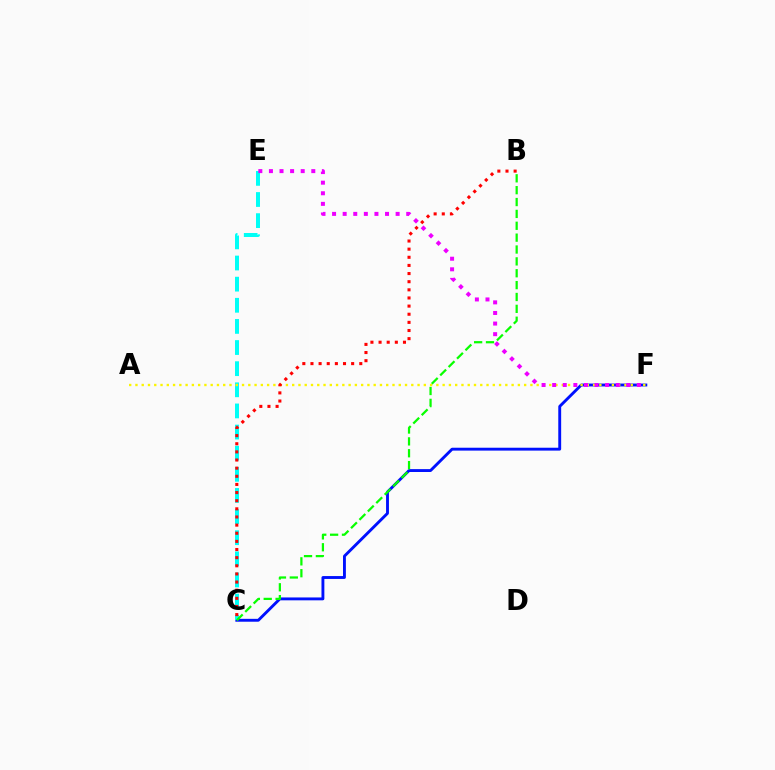{('C', 'F'): [{'color': '#0010ff', 'line_style': 'solid', 'thickness': 2.07}], ('C', 'E'): [{'color': '#00fff6', 'line_style': 'dashed', 'thickness': 2.87}], ('A', 'F'): [{'color': '#fcf500', 'line_style': 'dotted', 'thickness': 1.7}], ('B', 'C'): [{'color': '#08ff00', 'line_style': 'dashed', 'thickness': 1.61}, {'color': '#ff0000', 'line_style': 'dotted', 'thickness': 2.21}], ('E', 'F'): [{'color': '#ee00ff', 'line_style': 'dotted', 'thickness': 2.88}]}